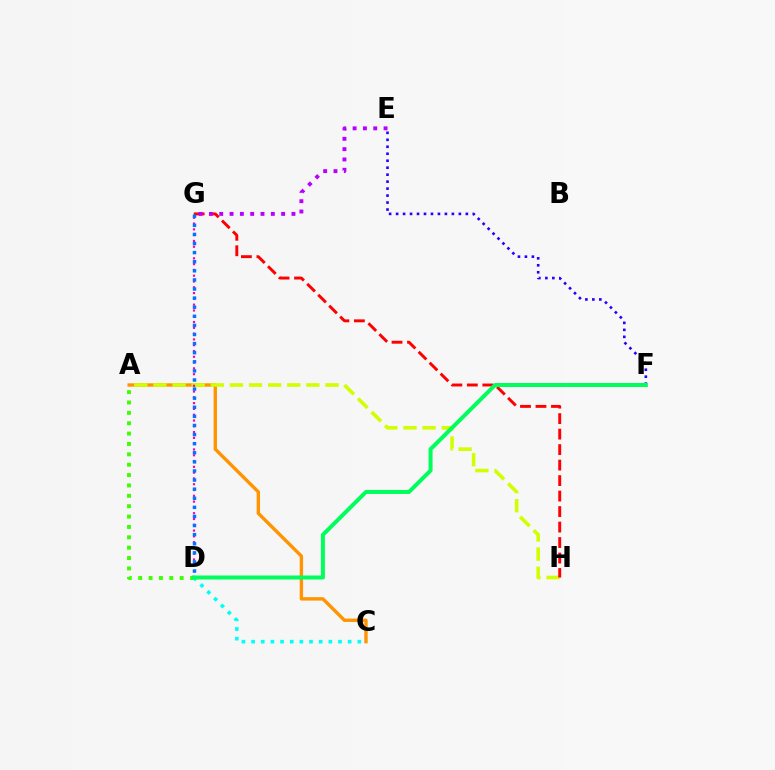{('A', 'D'): [{'color': '#3dff00', 'line_style': 'dotted', 'thickness': 2.82}], ('A', 'C'): [{'color': '#ff9400', 'line_style': 'solid', 'thickness': 2.43}], ('C', 'D'): [{'color': '#00fff6', 'line_style': 'dotted', 'thickness': 2.62}], ('A', 'H'): [{'color': '#d1ff00', 'line_style': 'dashed', 'thickness': 2.6}], ('E', 'F'): [{'color': '#2500ff', 'line_style': 'dotted', 'thickness': 1.89}], ('D', 'G'): [{'color': '#ff00ac', 'line_style': 'dotted', 'thickness': 1.57}, {'color': '#0074ff', 'line_style': 'dotted', 'thickness': 2.47}], ('G', 'H'): [{'color': '#ff0000', 'line_style': 'dashed', 'thickness': 2.1}], ('D', 'F'): [{'color': '#00ff5c', 'line_style': 'solid', 'thickness': 2.88}], ('E', 'G'): [{'color': '#b900ff', 'line_style': 'dotted', 'thickness': 2.8}]}